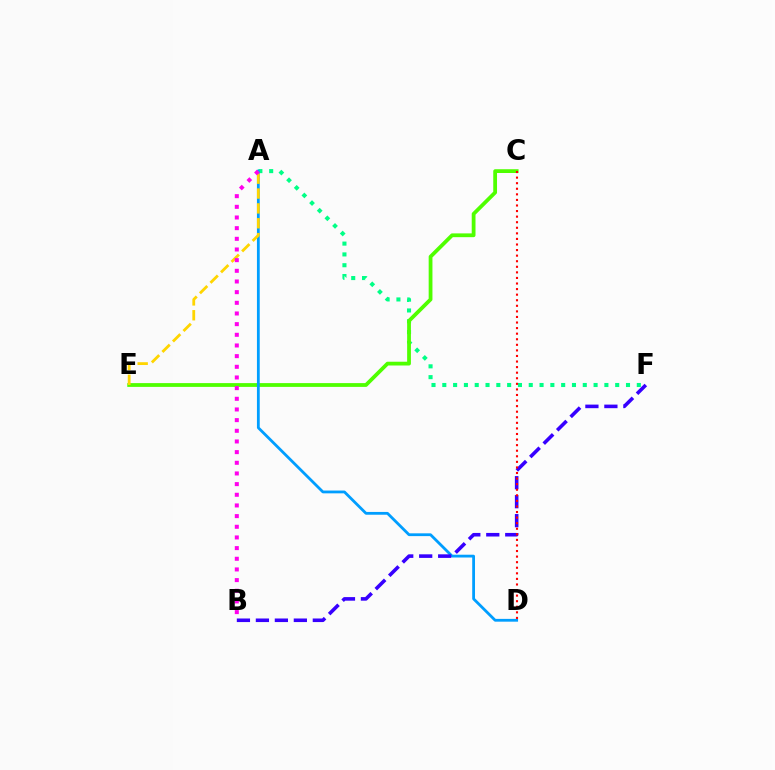{('A', 'F'): [{'color': '#00ff86', 'line_style': 'dotted', 'thickness': 2.94}], ('C', 'E'): [{'color': '#4fff00', 'line_style': 'solid', 'thickness': 2.72}], ('A', 'D'): [{'color': '#009eff', 'line_style': 'solid', 'thickness': 2.01}], ('B', 'F'): [{'color': '#3700ff', 'line_style': 'dashed', 'thickness': 2.58}], ('A', 'E'): [{'color': '#ffd500', 'line_style': 'dashed', 'thickness': 2.02}], ('A', 'B'): [{'color': '#ff00ed', 'line_style': 'dotted', 'thickness': 2.9}], ('C', 'D'): [{'color': '#ff0000', 'line_style': 'dotted', 'thickness': 1.51}]}